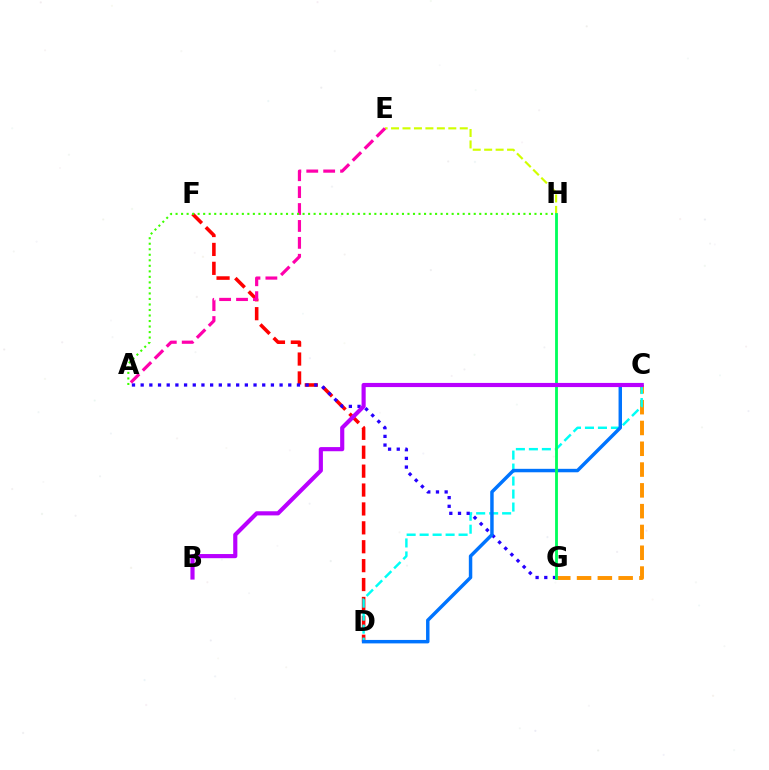{('C', 'G'): [{'color': '#ff9400', 'line_style': 'dashed', 'thickness': 2.83}], ('D', 'F'): [{'color': '#ff0000', 'line_style': 'dashed', 'thickness': 2.57}], ('C', 'D'): [{'color': '#00fff6', 'line_style': 'dashed', 'thickness': 1.76}, {'color': '#0074ff', 'line_style': 'solid', 'thickness': 2.49}], ('E', 'H'): [{'color': '#d1ff00', 'line_style': 'dashed', 'thickness': 1.56}], ('A', 'G'): [{'color': '#2500ff', 'line_style': 'dotted', 'thickness': 2.36}], ('A', 'E'): [{'color': '#ff00ac', 'line_style': 'dashed', 'thickness': 2.3}], ('A', 'H'): [{'color': '#3dff00', 'line_style': 'dotted', 'thickness': 1.5}], ('G', 'H'): [{'color': '#00ff5c', 'line_style': 'solid', 'thickness': 2.04}], ('B', 'C'): [{'color': '#b900ff', 'line_style': 'solid', 'thickness': 2.98}]}